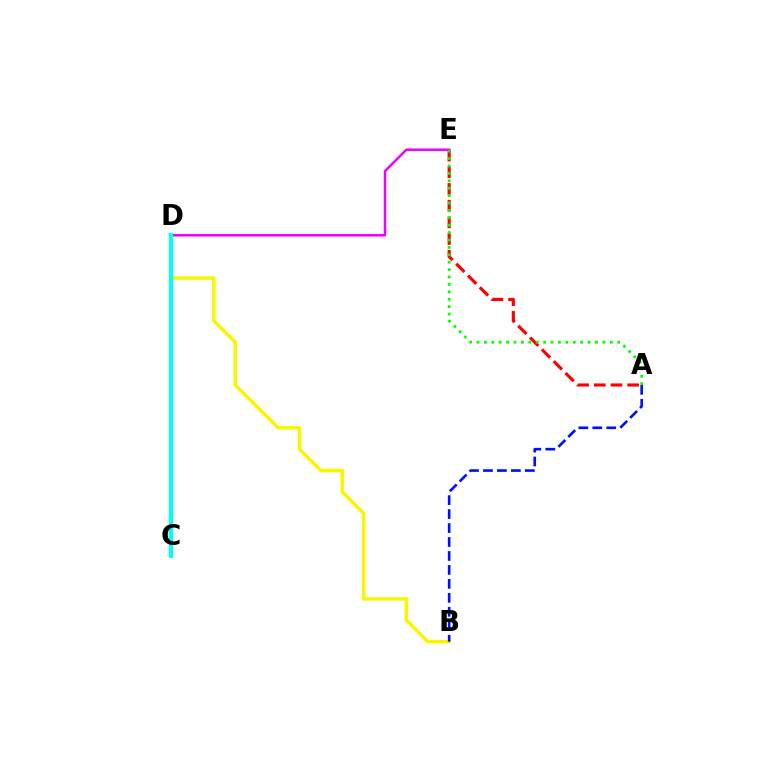{('B', 'D'): [{'color': '#fcf500', 'line_style': 'solid', 'thickness': 2.54}], ('D', 'E'): [{'color': '#ee00ff', 'line_style': 'solid', 'thickness': 1.79}], ('C', 'D'): [{'color': '#00fff6', 'line_style': 'solid', 'thickness': 3.0}], ('A', 'E'): [{'color': '#ff0000', 'line_style': 'dashed', 'thickness': 2.27}, {'color': '#08ff00', 'line_style': 'dotted', 'thickness': 2.01}], ('A', 'B'): [{'color': '#0010ff', 'line_style': 'dashed', 'thickness': 1.9}]}